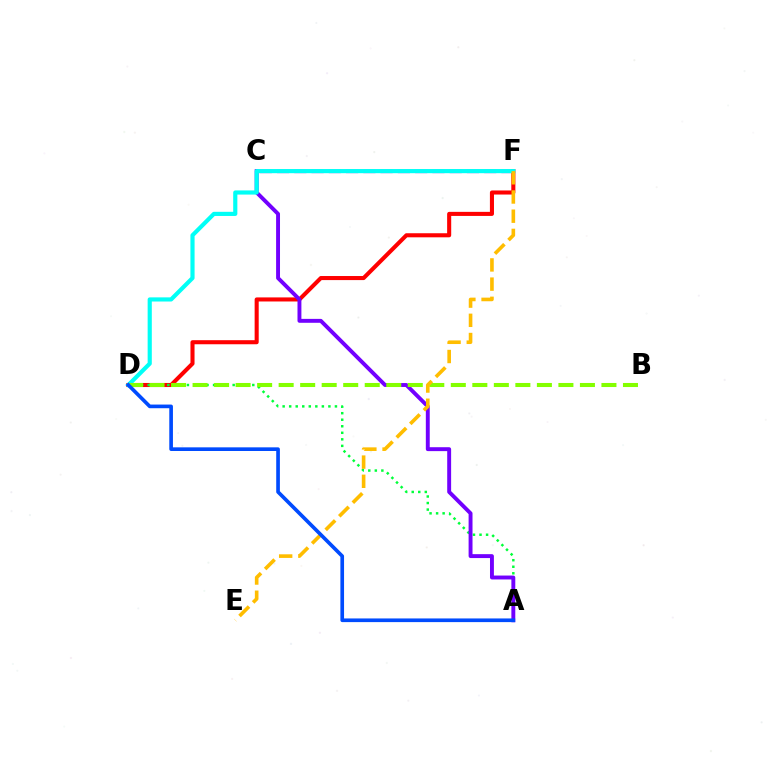{('C', 'F'): [{'color': '#ff00cf', 'line_style': 'dashed', 'thickness': 2.35}], ('D', 'F'): [{'color': '#ff0000', 'line_style': 'solid', 'thickness': 2.93}, {'color': '#00fff6', 'line_style': 'solid', 'thickness': 2.99}], ('A', 'D'): [{'color': '#00ff39', 'line_style': 'dotted', 'thickness': 1.78}, {'color': '#004bff', 'line_style': 'solid', 'thickness': 2.64}], ('A', 'C'): [{'color': '#7200ff', 'line_style': 'solid', 'thickness': 2.81}], ('B', 'D'): [{'color': '#84ff00', 'line_style': 'dashed', 'thickness': 2.92}], ('E', 'F'): [{'color': '#ffbd00', 'line_style': 'dashed', 'thickness': 2.61}]}